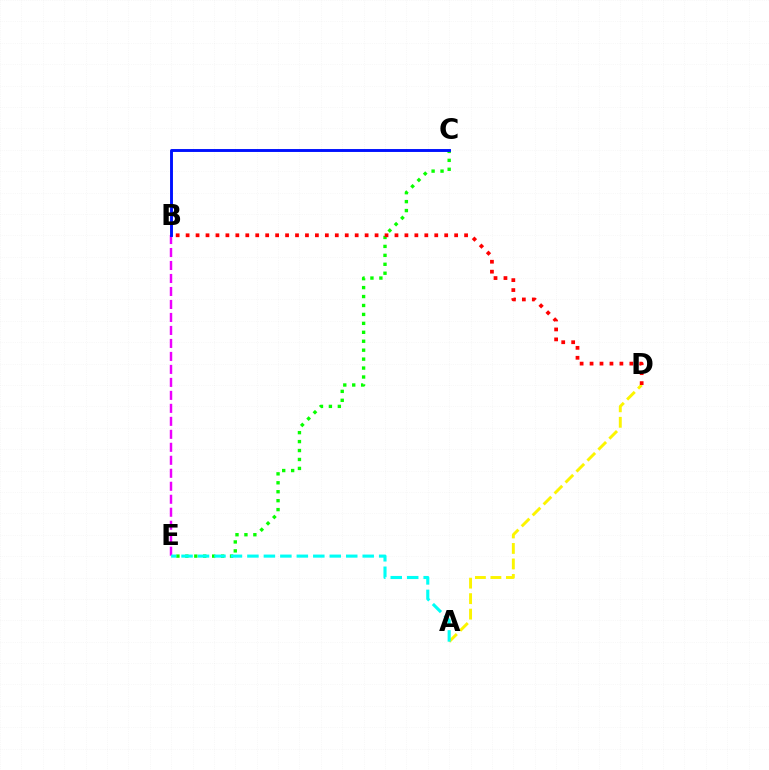{('B', 'E'): [{'color': '#ee00ff', 'line_style': 'dashed', 'thickness': 1.76}], ('A', 'D'): [{'color': '#fcf500', 'line_style': 'dashed', 'thickness': 2.1}], ('C', 'E'): [{'color': '#08ff00', 'line_style': 'dotted', 'thickness': 2.43}], ('A', 'E'): [{'color': '#00fff6', 'line_style': 'dashed', 'thickness': 2.24}], ('B', 'C'): [{'color': '#0010ff', 'line_style': 'solid', 'thickness': 2.09}], ('B', 'D'): [{'color': '#ff0000', 'line_style': 'dotted', 'thickness': 2.7}]}